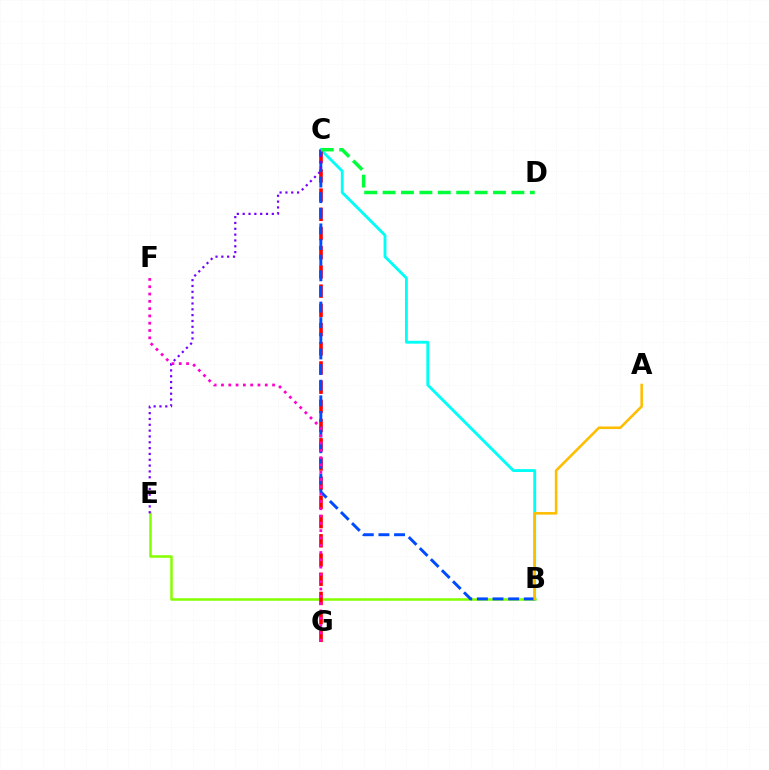{('B', 'E'): [{'color': '#84ff00', 'line_style': 'solid', 'thickness': 1.81}], ('B', 'C'): [{'color': '#00fff6', 'line_style': 'solid', 'thickness': 2.06}, {'color': '#004bff', 'line_style': 'dashed', 'thickness': 2.12}], ('C', 'G'): [{'color': '#ff0000', 'line_style': 'dashed', 'thickness': 2.61}], ('F', 'G'): [{'color': '#ff00cf', 'line_style': 'dotted', 'thickness': 1.98}], ('C', 'E'): [{'color': '#7200ff', 'line_style': 'dotted', 'thickness': 1.58}], ('A', 'B'): [{'color': '#ffbd00', 'line_style': 'solid', 'thickness': 1.85}], ('C', 'D'): [{'color': '#00ff39', 'line_style': 'dashed', 'thickness': 2.5}]}